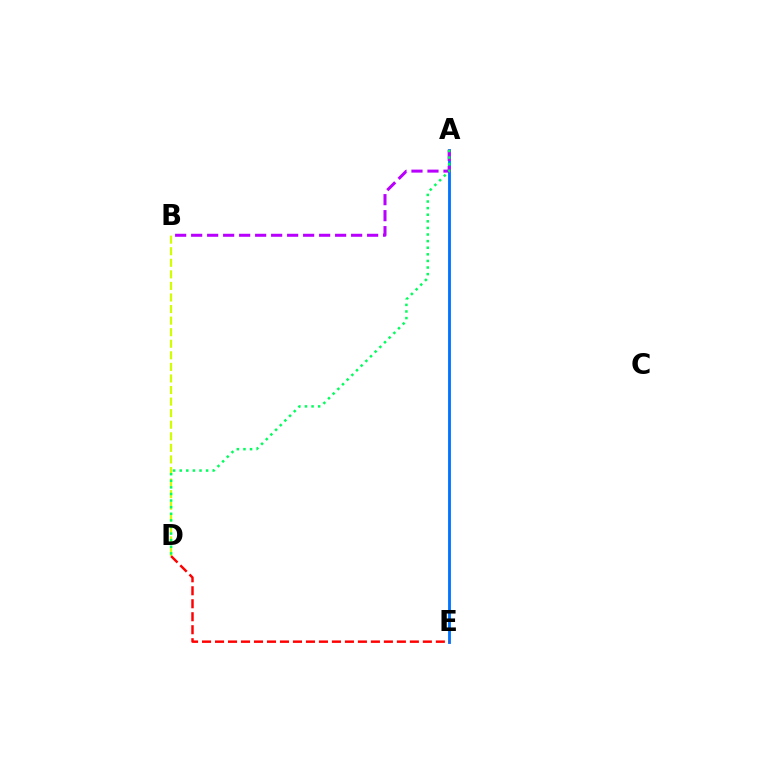{('B', 'D'): [{'color': '#d1ff00', 'line_style': 'dashed', 'thickness': 1.57}], ('A', 'E'): [{'color': '#0074ff', 'line_style': 'solid', 'thickness': 2.04}], ('D', 'E'): [{'color': '#ff0000', 'line_style': 'dashed', 'thickness': 1.76}], ('A', 'B'): [{'color': '#b900ff', 'line_style': 'dashed', 'thickness': 2.17}], ('A', 'D'): [{'color': '#00ff5c', 'line_style': 'dotted', 'thickness': 1.79}]}